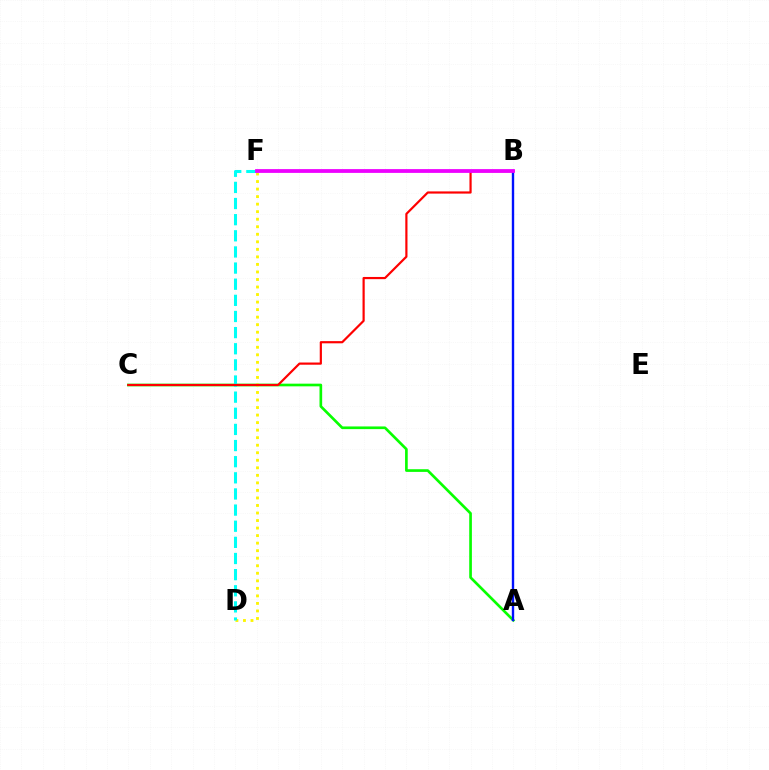{('A', 'C'): [{'color': '#08ff00', 'line_style': 'solid', 'thickness': 1.92}], ('A', 'B'): [{'color': '#0010ff', 'line_style': 'solid', 'thickness': 1.72}], ('D', 'F'): [{'color': '#fcf500', 'line_style': 'dotted', 'thickness': 2.05}, {'color': '#00fff6', 'line_style': 'dashed', 'thickness': 2.19}], ('B', 'C'): [{'color': '#ff0000', 'line_style': 'solid', 'thickness': 1.58}], ('B', 'F'): [{'color': '#ee00ff', 'line_style': 'solid', 'thickness': 2.72}]}